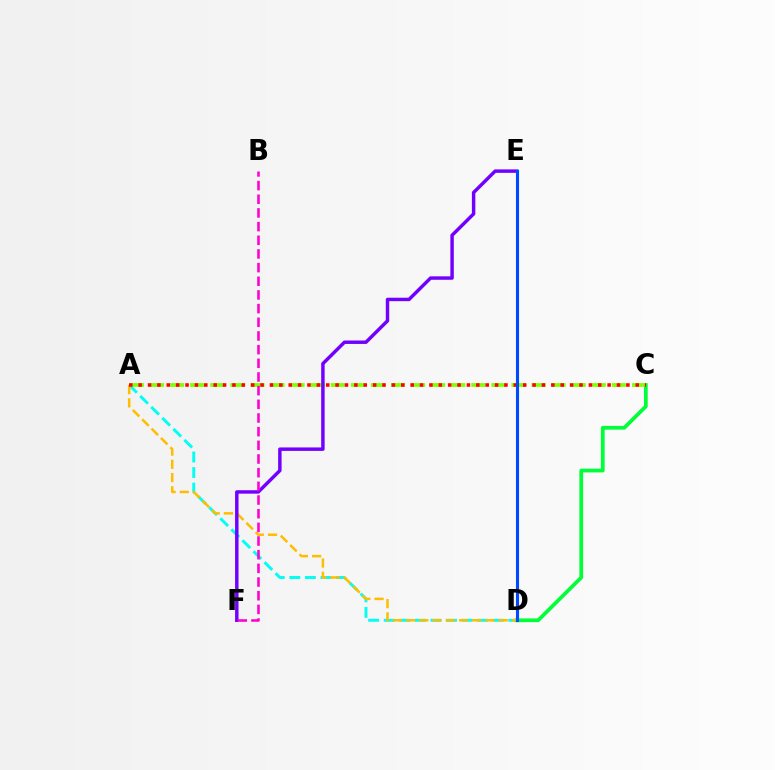{('C', 'D'): [{'color': '#00ff39', 'line_style': 'solid', 'thickness': 2.69}], ('A', 'D'): [{'color': '#00fff6', 'line_style': 'dashed', 'thickness': 2.12}, {'color': '#ffbd00', 'line_style': 'dashed', 'thickness': 1.8}], ('A', 'C'): [{'color': '#84ff00', 'line_style': 'dashed', 'thickness': 2.73}, {'color': '#ff0000', 'line_style': 'dotted', 'thickness': 2.55}], ('E', 'F'): [{'color': '#7200ff', 'line_style': 'solid', 'thickness': 2.48}], ('D', 'E'): [{'color': '#004bff', 'line_style': 'solid', 'thickness': 2.23}], ('B', 'F'): [{'color': '#ff00cf', 'line_style': 'dashed', 'thickness': 1.86}]}